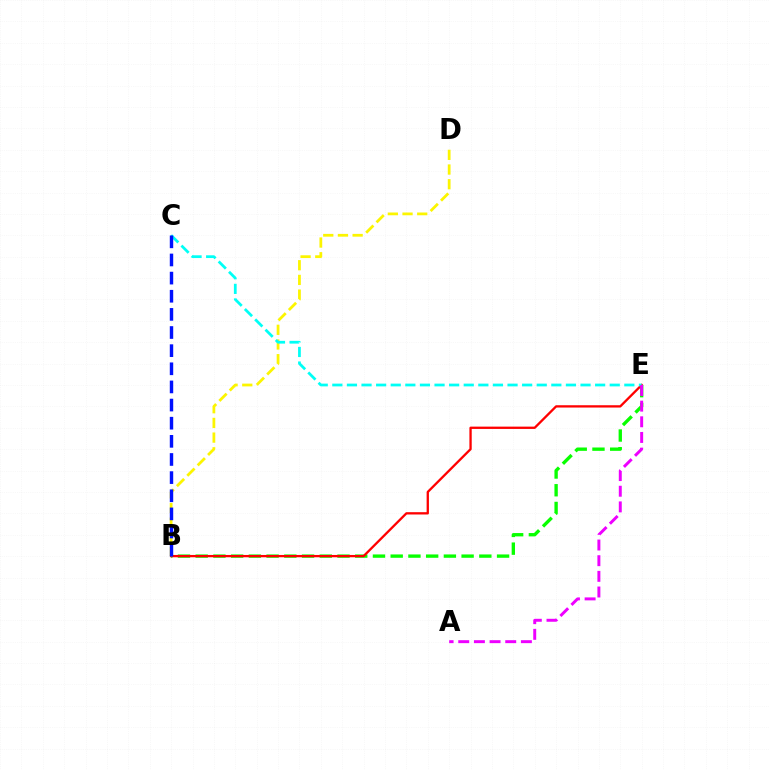{('B', 'E'): [{'color': '#08ff00', 'line_style': 'dashed', 'thickness': 2.41}, {'color': '#ff0000', 'line_style': 'solid', 'thickness': 1.66}], ('B', 'D'): [{'color': '#fcf500', 'line_style': 'dashed', 'thickness': 2.0}], ('C', 'E'): [{'color': '#00fff6', 'line_style': 'dashed', 'thickness': 1.98}], ('B', 'C'): [{'color': '#0010ff', 'line_style': 'dashed', 'thickness': 2.46}], ('A', 'E'): [{'color': '#ee00ff', 'line_style': 'dashed', 'thickness': 2.13}]}